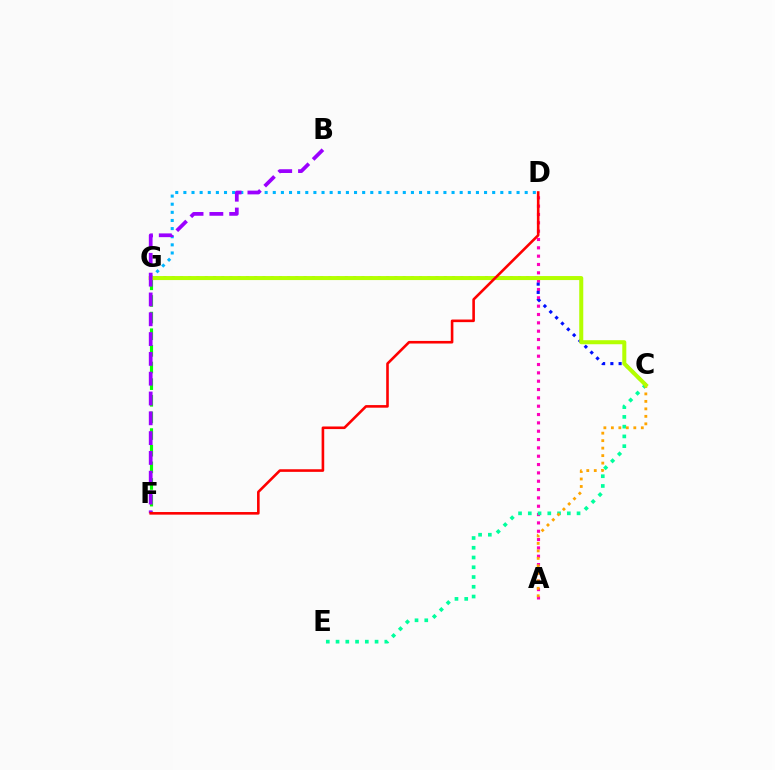{('A', 'D'): [{'color': '#ff00bd', 'line_style': 'dotted', 'thickness': 2.26}], ('D', 'G'): [{'color': '#00b5ff', 'line_style': 'dotted', 'thickness': 2.21}], ('F', 'G'): [{'color': '#08ff00', 'line_style': 'dashed', 'thickness': 2.26}], ('C', 'E'): [{'color': '#00ff9d', 'line_style': 'dotted', 'thickness': 2.65}], ('C', 'G'): [{'color': '#0010ff', 'line_style': 'dotted', 'thickness': 2.24}, {'color': '#b3ff00', 'line_style': 'solid', 'thickness': 2.9}], ('A', 'C'): [{'color': '#ffa500', 'line_style': 'dotted', 'thickness': 2.03}], ('B', 'F'): [{'color': '#9b00ff', 'line_style': 'dashed', 'thickness': 2.69}], ('D', 'F'): [{'color': '#ff0000', 'line_style': 'solid', 'thickness': 1.88}]}